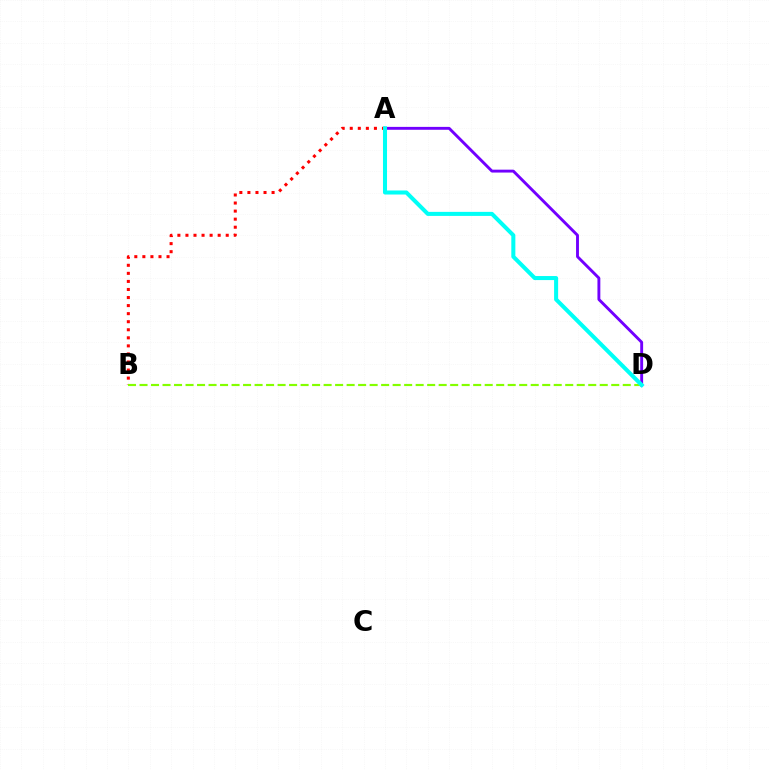{('A', 'D'): [{'color': '#7200ff', 'line_style': 'solid', 'thickness': 2.08}, {'color': '#00fff6', 'line_style': 'solid', 'thickness': 2.91}], ('A', 'B'): [{'color': '#ff0000', 'line_style': 'dotted', 'thickness': 2.19}], ('B', 'D'): [{'color': '#84ff00', 'line_style': 'dashed', 'thickness': 1.56}]}